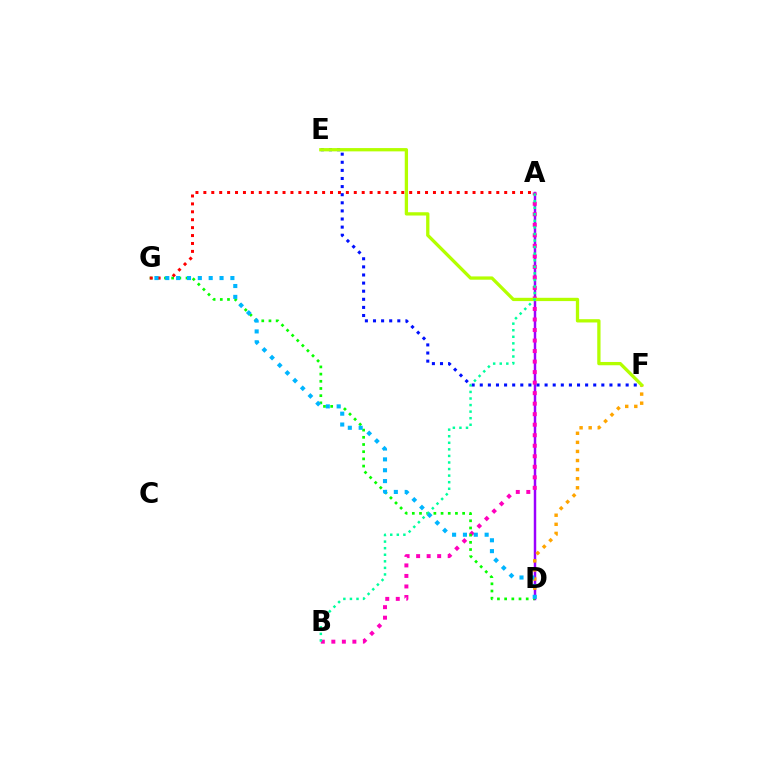{('E', 'F'): [{'color': '#0010ff', 'line_style': 'dotted', 'thickness': 2.2}, {'color': '#b3ff00', 'line_style': 'solid', 'thickness': 2.37}], ('A', 'D'): [{'color': '#9b00ff', 'line_style': 'solid', 'thickness': 1.78}], ('A', 'B'): [{'color': '#ff00bd', 'line_style': 'dotted', 'thickness': 2.86}, {'color': '#00ff9d', 'line_style': 'dotted', 'thickness': 1.78}], ('D', 'F'): [{'color': '#ffa500', 'line_style': 'dotted', 'thickness': 2.47}], ('D', 'G'): [{'color': '#08ff00', 'line_style': 'dotted', 'thickness': 1.95}, {'color': '#00b5ff', 'line_style': 'dotted', 'thickness': 2.95}], ('A', 'G'): [{'color': '#ff0000', 'line_style': 'dotted', 'thickness': 2.15}]}